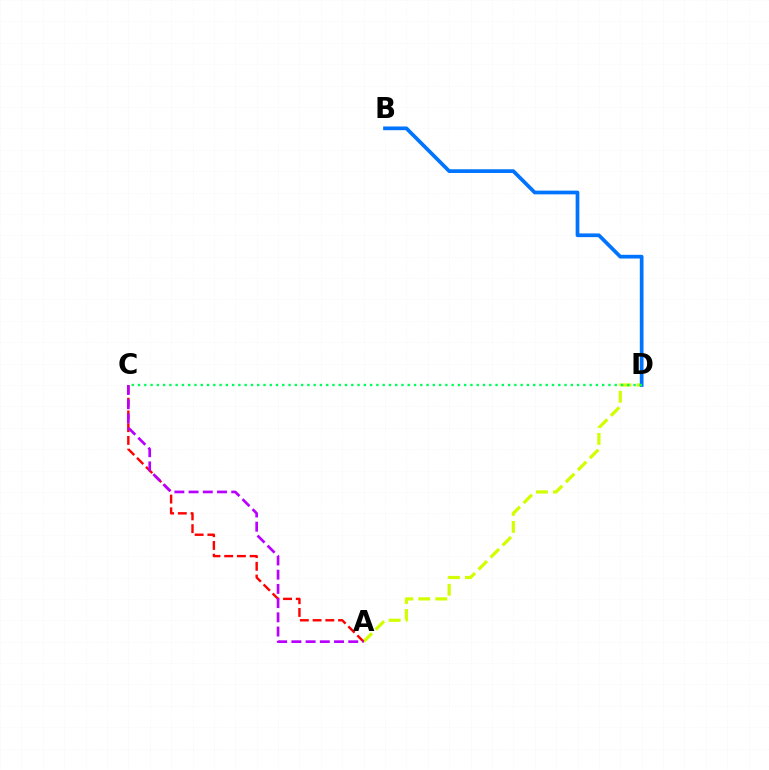{('A', 'D'): [{'color': '#d1ff00', 'line_style': 'dashed', 'thickness': 2.31}], ('B', 'D'): [{'color': '#0074ff', 'line_style': 'solid', 'thickness': 2.67}], ('A', 'C'): [{'color': '#ff0000', 'line_style': 'dashed', 'thickness': 1.73}, {'color': '#b900ff', 'line_style': 'dashed', 'thickness': 1.93}], ('C', 'D'): [{'color': '#00ff5c', 'line_style': 'dotted', 'thickness': 1.7}]}